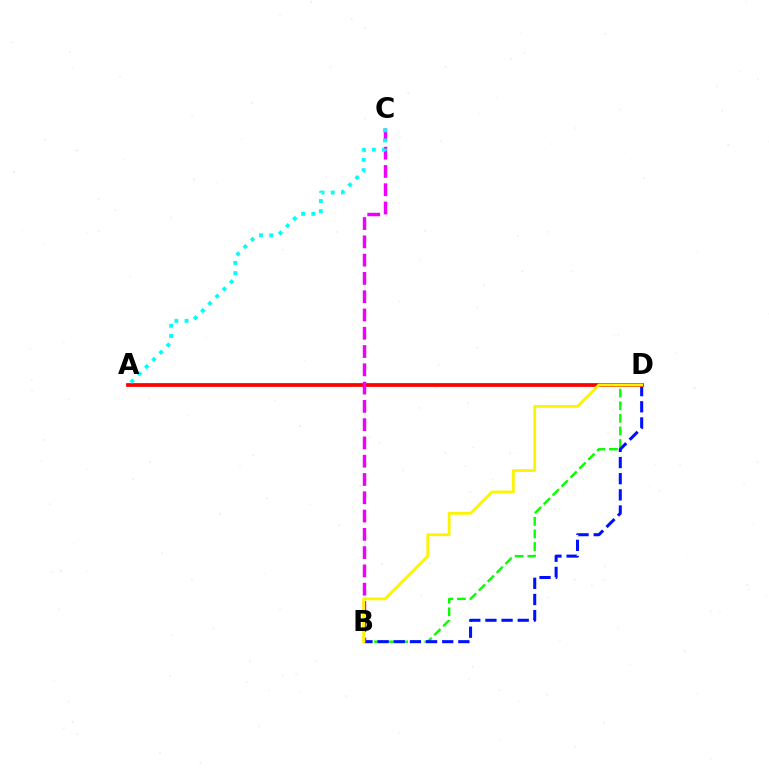{('B', 'D'): [{'color': '#08ff00', 'line_style': 'dashed', 'thickness': 1.71}, {'color': '#0010ff', 'line_style': 'dashed', 'thickness': 2.19}, {'color': '#fcf500', 'line_style': 'solid', 'thickness': 2.01}], ('A', 'D'): [{'color': '#ff0000', 'line_style': 'solid', 'thickness': 2.7}], ('B', 'C'): [{'color': '#ee00ff', 'line_style': 'dashed', 'thickness': 2.48}], ('A', 'C'): [{'color': '#00fff6', 'line_style': 'dotted', 'thickness': 2.77}]}